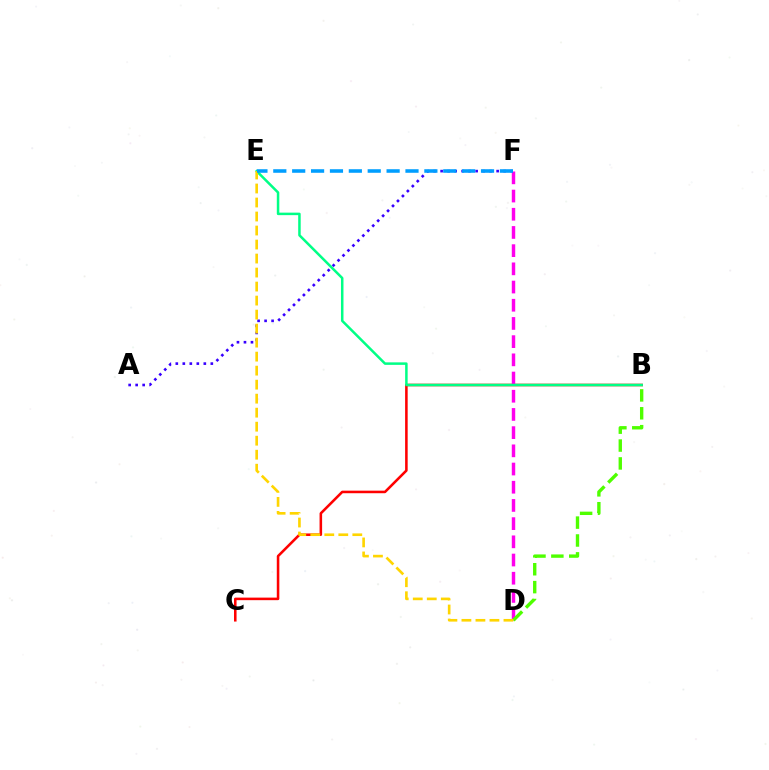{('B', 'C'): [{'color': '#ff0000', 'line_style': 'solid', 'thickness': 1.84}], ('D', 'F'): [{'color': '#ff00ed', 'line_style': 'dashed', 'thickness': 2.47}], ('B', 'E'): [{'color': '#00ff86', 'line_style': 'solid', 'thickness': 1.8}], ('A', 'F'): [{'color': '#3700ff', 'line_style': 'dotted', 'thickness': 1.9}], ('B', 'D'): [{'color': '#4fff00', 'line_style': 'dashed', 'thickness': 2.43}], ('D', 'E'): [{'color': '#ffd500', 'line_style': 'dashed', 'thickness': 1.9}], ('E', 'F'): [{'color': '#009eff', 'line_style': 'dashed', 'thickness': 2.57}]}